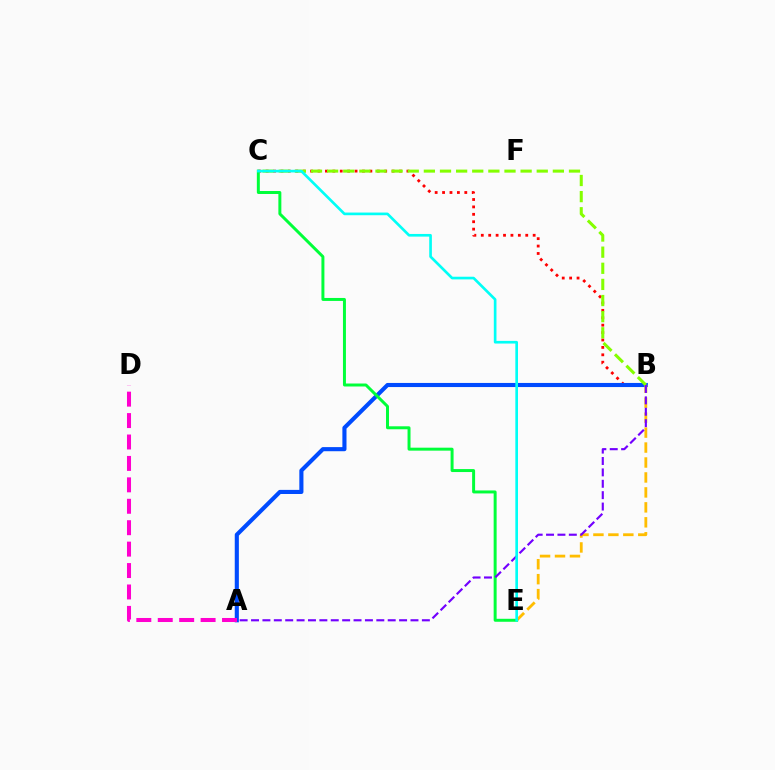{('B', 'C'): [{'color': '#ff0000', 'line_style': 'dotted', 'thickness': 2.01}, {'color': '#84ff00', 'line_style': 'dashed', 'thickness': 2.19}], ('A', 'B'): [{'color': '#004bff', 'line_style': 'solid', 'thickness': 2.96}, {'color': '#7200ff', 'line_style': 'dashed', 'thickness': 1.55}], ('A', 'D'): [{'color': '#ff00cf', 'line_style': 'dashed', 'thickness': 2.91}], ('B', 'E'): [{'color': '#ffbd00', 'line_style': 'dashed', 'thickness': 2.03}], ('C', 'E'): [{'color': '#00ff39', 'line_style': 'solid', 'thickness': 2.14}, {'color': '#00fff6', 'line_style': 'solid', 'thickness': 1.92}]}